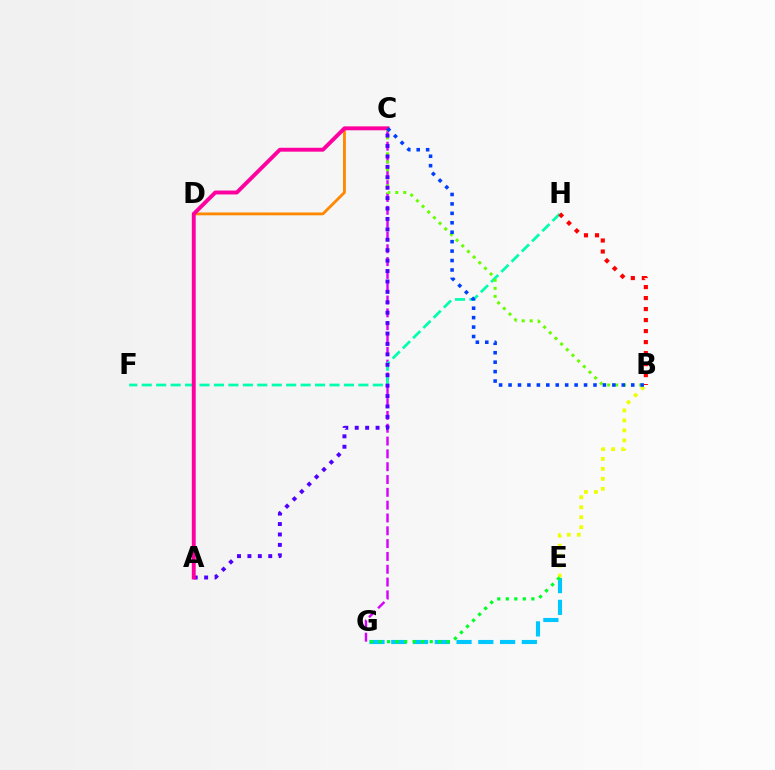{('E', 'G'): [{'color': '#00c7ff', 'line_style': 'dashed', 'thickness': 2.96}, {'color': '#00ff27', 'line_style': 'dotted', 'thickness': 2.32}], ('B', 'E'): [{'color': '#eeff00', 'line_style': 'dotted', 'thickness': 2.71}], ('C', 'D'): [{'color': '#ff8800', 'line_style': 'solid', 'thickness': 2.04}], ('C', 'G'): [{'color': '#d600ff', 'line_style': 'dashed', 'thickness': 1.74}], ('F', 'H'): [{'color': '#00ffaf', 'line_style': 'dashed', 'thickness': 1.96}], ('B', 'C'): [{'color': '#66ff00', 'line_style': 'dotted', 'thickness': 2.17}, {'color': '#003fff', 'line_style': 'dotted', 'thickness': 2.56}], ('A', 'C'): [{'color': '#4f00ff', 'line_style': 'dotted', 'thickness': 2.83}, {'color': '#ff00a0', 'line_style': 'solid', 'thickness': 2.81}], ('B', 'H'): [{'color': '#ff0000', 'line_style': 'dotted', 'thickness': 2.99}]}